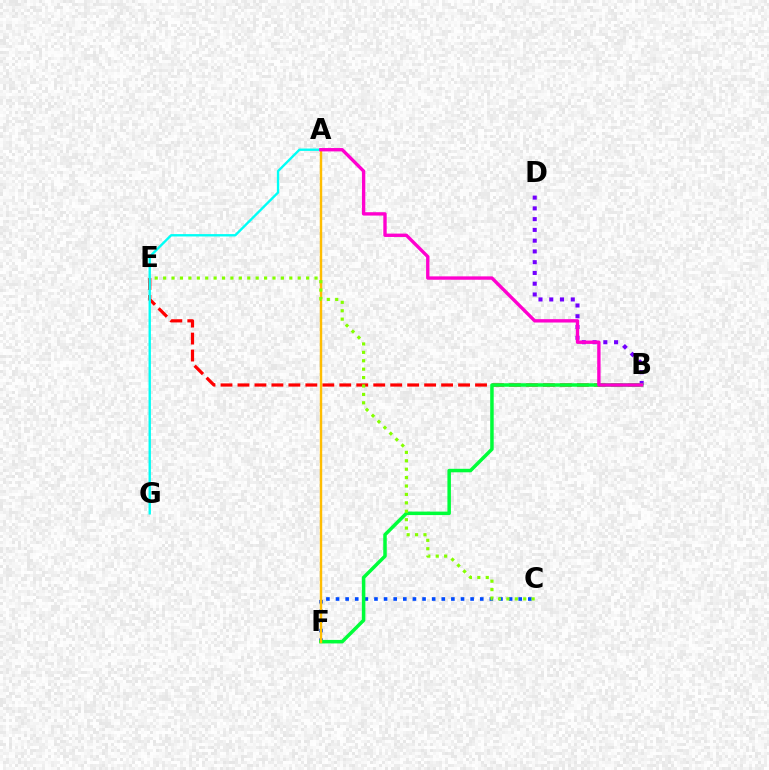{('C', 'F'): [{'color': '#004bff', 'line_style': 'dotted', 'thickness': 2.61}], ('B', 'E'): [{'color': '#ff0000', 'line_style': 'dashed', 'thickness': 2.31}], ('B', 'D'): [{'color': '#7200ff', 'line_style': 'dotted', 'thickness': 2.92}], ('B', 'F'): [{'color': '#00ff39', 'line_style': 'solid', 'thickness': 2.52}], ('A', 'G'): [{'color': '#00fff6', 'line_style': 'solid', 'thickness': 1.7}], ('A', 'F'): [{'color': '#ffbd00', 'line_style': 'solid', 'thickness': 1.75}], ('C', 'E'): [{'color': '#84ff00', 'line_style': 'dotted', 'thickness': 2.29}], ('A', 'B'): [{'color': '#ff00cf', 'line_style': 'solid', 'thickness': 2.42}]}